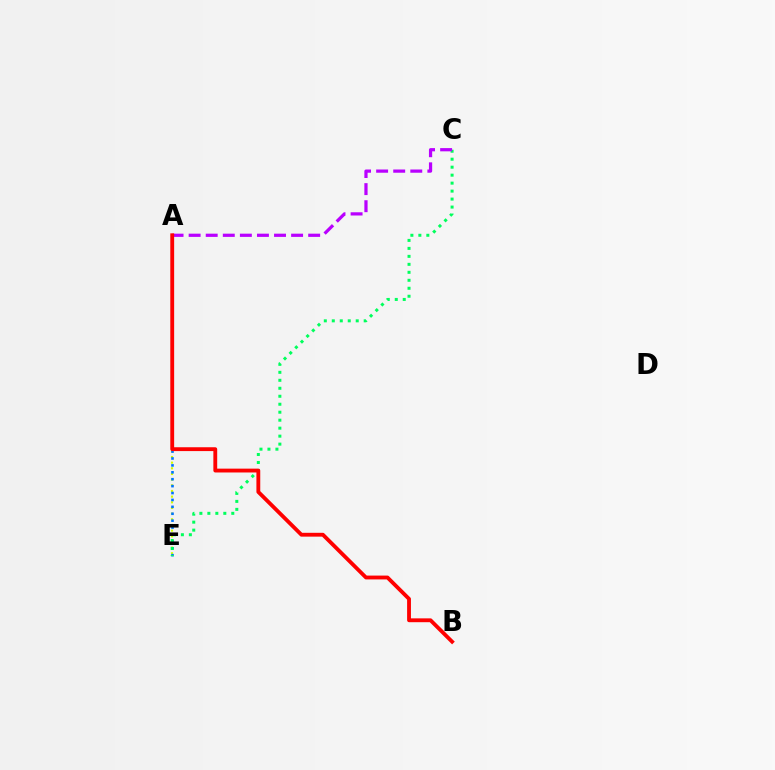{('A', 'E'): [{'color': '#d1ff00', 'line_style': 'dotted', 'thickness': 1.54}, {'color': '#0074ff', 'line_style': 'dotted', 'thickness': 1.88}], ('C', 'E'): [{'color': '#00ff5c', 'line_style': 'dotted', 'thickness': 2.17}], ('A', 'C'): [{'color': '#b900ff', 'line_style': 'dashed', 'thickness': 2.32}], ('A', 'B'): [{'color': '#ff0000', 'line_style': 'solid', 'thickness': 2.76}]}